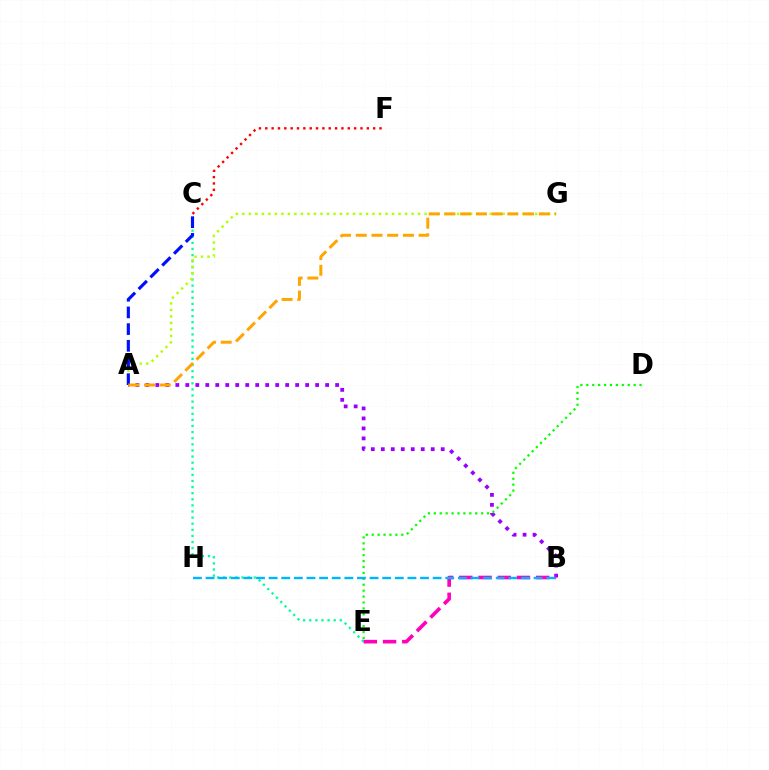{('C', 'E'): [{'color': '#00ff9d', 'line_style': 'dotted', 'thickness': 1.66}], ('C', 'F'): [{'color': '#ff0000', 'line_style': 'dotted', 'thickness': 1.72}], ('A', 'G'): [{'color': '#b3ff00', 'line_style': 'dotted', 'thickness': 1.77}, {'color': '#ffa500', 'line_style': 'dashed', 'thickness': 2.14}], ('A', 'B'): [{'color': '#9b00ff', 'line_style': 'dotted', 'thickness': 2.71}], ('B', 'E'): [{'color': '#ff00bd', 'line_style': 'dashed', 'thickness': 2.61}], ('A', 'C'): [{'color': '#0010ff', 'line_style': 'dashed', 'thickness': 2.27}], ('D', 'E'): [{'color': '#08ff00', 'line_style': 'dotted', 'thickness': 1.61}], ('B', 'H'): [{'color': '#00b5ff', 'line_style': 'dashed', 'thickness': 1.71}]}